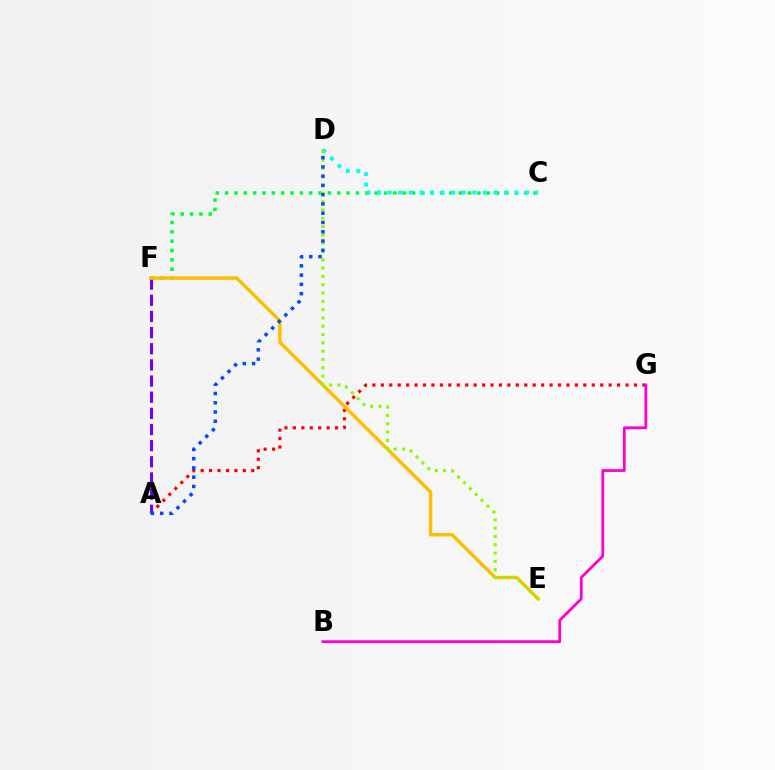{('A', 'G'): [{'color': '#ff0000', 'line_style': 'dotted', 'thickness': 2.29}], ('B', 'G'): [{'color': '#ff00cf', 'line_style': 'solid', 'thickness': 2.01}], ('C', 'F'): [{'color': '#00ff39', 'line_style': 'dotted', 'thickness': 2.54}], ('A', 'F'): [{'color': '#7200ff', 'line_style': 'dashed', 'thickness': 2.19}], ('C', 'D'): [{'color': '#00fff6', 'line_style': 'dotted', 'thickness': 2.87}], ('E', 'F'): [{'color': '#ffbd00', 'line_style': 'solid', 'thickness': 2.47}], ('D', 'E'): [{'color': '#84ff00', 'line_style': 'dotted', 'thickness': 2.26}], ('A', 'D'): [{'color': '#004bff', 'line_style': 'dotted', 'thickness': 2.52}]}